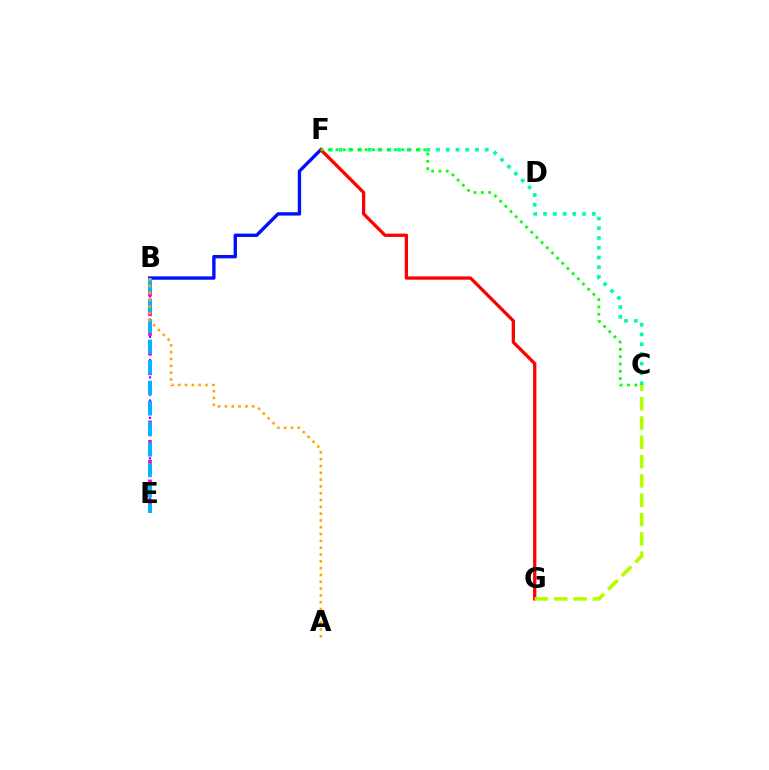{('B', 'E'): [{'color': '#9b00ff', 'line_style': 'dotted', 'thickness': 1.57}, {'color': '#ff00bd', 'line_style': 'dashed', 'thickness': 2.67}, {'color': '#00b5ff', 'line_style': 'dashed', 'thickness': 2.79}], ('C', 'F'): [{'color': '#00ff9d', 'line_style': 'dotted', 'thickness': 2.65}, {'color': '#08ff00', 'line_style': 'dotted', 'thickness': 1.99}], ('B', 'F'): [{'color': '#0010ff', 'line_style': 'solid', 'thickness': 2.42}], ('F', 'G'): [{'color': '#ff0000', 'line_style': 'solid', 'thickness': 2.36}], ('A', 'B'): [{'color': '#ffa500', 'line_style': 'dotted', 'thickness': 1.85}], ('C', 'G'): [{'color': '#b3ff00', 'line_style': 'dashed', 'thickness': 2.62}]}